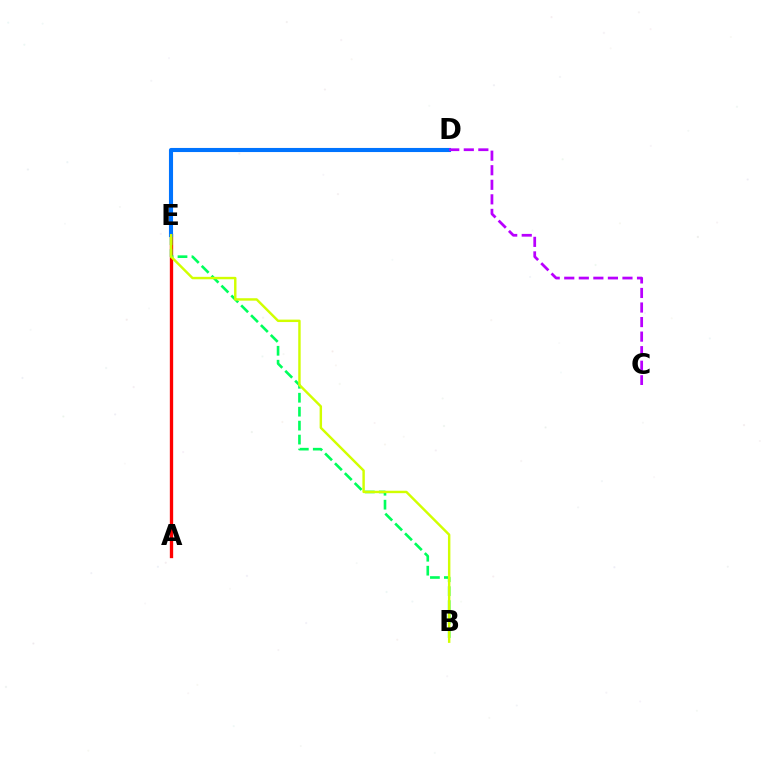{('A', 'E'): [{'color': '#ff0000', 'line_style': 'solid', 'thickness': 2.39}], ('B', 'E'): [{'color': '#00ff5c', 'line_style': 'dashed', 'thickness': 1.9}, {'color': '#d1ff00', 'line_style': 'solid', 'thickness': 1.75}], ('D', 'E'): [{'color': '#0074ff', 'line_style': 'solid', 'thickness': 2.95}], ('C', 'D'): [{'color': '#b900ff', 'line_style': 'dashed', 'thickness': 1.98}]}